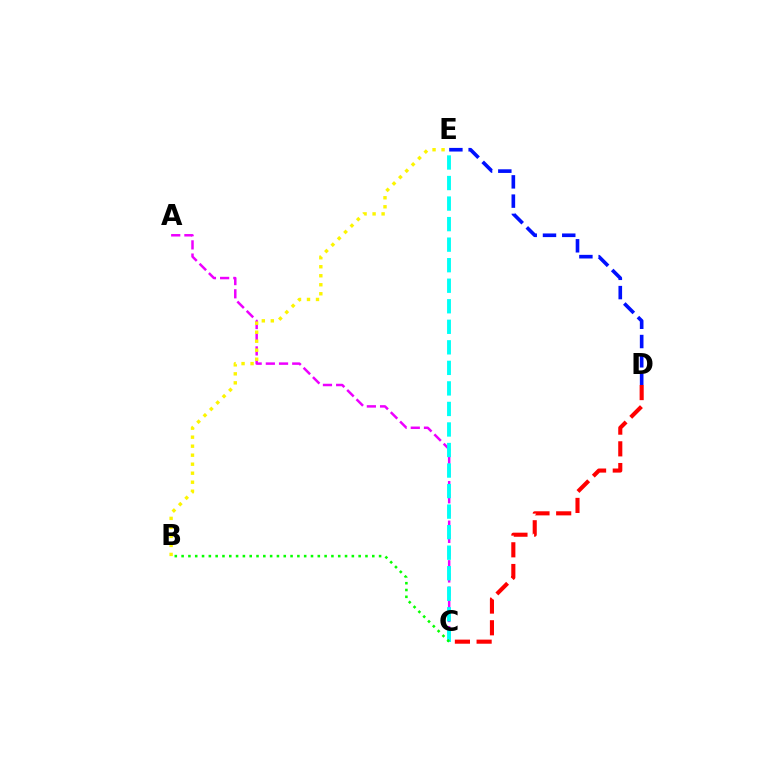{('C', 'D'): [{'color': '#ff0000', 'line_style': 'dashed', 'thickness': 2.95}], ('A', 'C'): [{'color': '#ee00ff', 'line_style': 'dashed', 'thickness': 1.79}], ('D', 'E'): [{'color': '#0010ff', 'line_style': 'dashed', 'thickness': 2.62}], ('C', 'E'): [{'color': '#00fff6', 'line_style': 'dashed', 'thickness': 2.79}], ('B', 'E'): [{'color': '#fcf500', 'line_style': 'dotted', 'thickness': 2.45}], ('B', 'C'): [{'color': '#08ff00', 'line_style': 'dotted', 'thickness': 1.85}]}